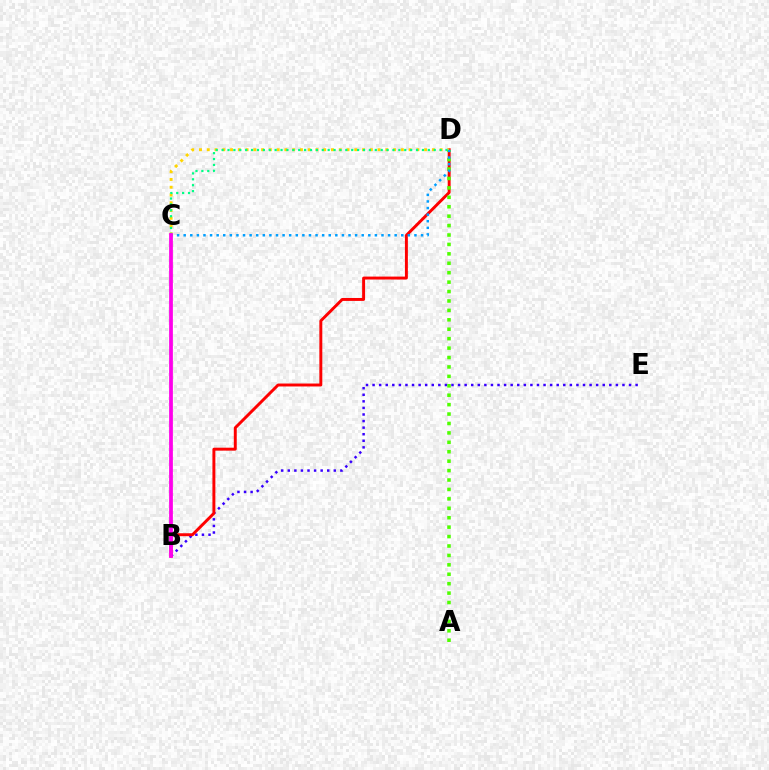{('B', 'E'): [{'color': '#3700ff', 'line_style': 'dotted', 'thickness': 1.79}], ('B', 'D'): [{'color': '#ff0000', 'line_style': 'solid', 'thickness': 2.12}], ('C', 'D'): [{'color': '#ffd500', 'line_style': 'dotted', 'thickness': 2.11}, {'color': '#00ff86', 'line_style': 'dotted', 'thickness': 1.6}, {'color': '#009eff', 'line_style': 'dotted', 'thickness': 1.79}], ('A', 'D'): [{'color': '#4fff00', 'line_style': 'dotted', 'thickness': 2.56}], ('B', 'C'): [{'color': '#ff00ed', 'line_style': 'solid', 'thickness': 2.71}]}